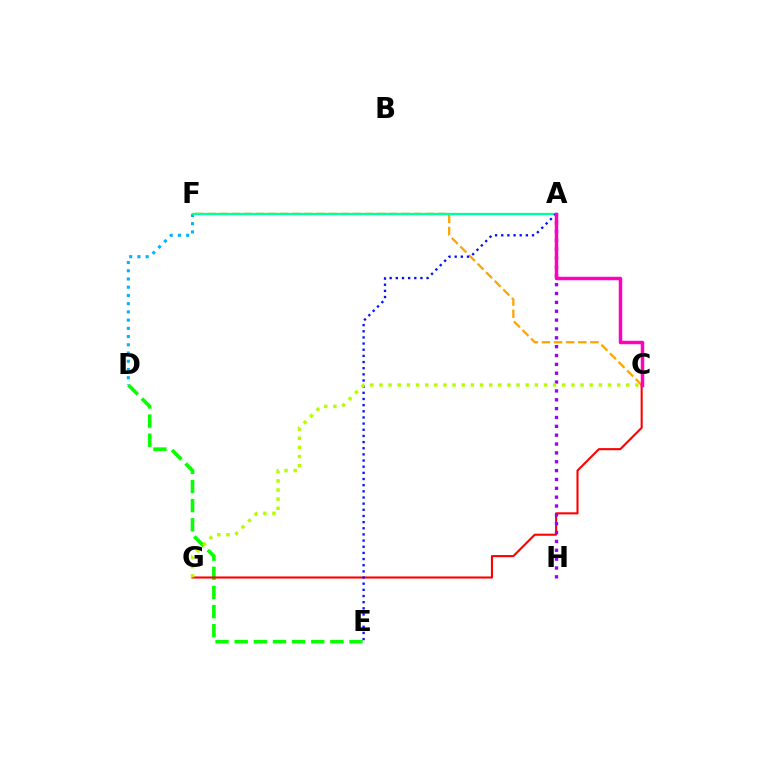{('C', 'F'): [{'color': '#ffa500', 'line_style': 'dashed', 'thickness': 1.65}], ('D', 'F'): [{'color': '#00b5ff', 'line_style': 'dotted', 'thickness': 2.24}], ('D', 'E'): [{'color': '#08ff00', 'line_style': 'dashed', 'thickness': 2.6}], ('C', 'G'): [{'color': '#ff0000', 'line_style': 'solid', 'thickness': 1.51}, {'color': '#b3ff00', 'line_style': 'dotted', 'thickness': 2.48}], ('A', 'H'): [{'color': '#9b00ff', 'line_style': 'dotted', 'thickness': 2.41}], ('A', 'F'): [{'color': '#00ff9d', 'line_style': 'solid', 'thickness': 1.68}], ('A', 'E'): [{'color': '#0010ff', 'line_style': 'dotted', 'thickness': 1.67}], ('A', 'C'): [{'color': '#ff00bd', 'line_style': 'solid', 'thickness': 2.5}]}